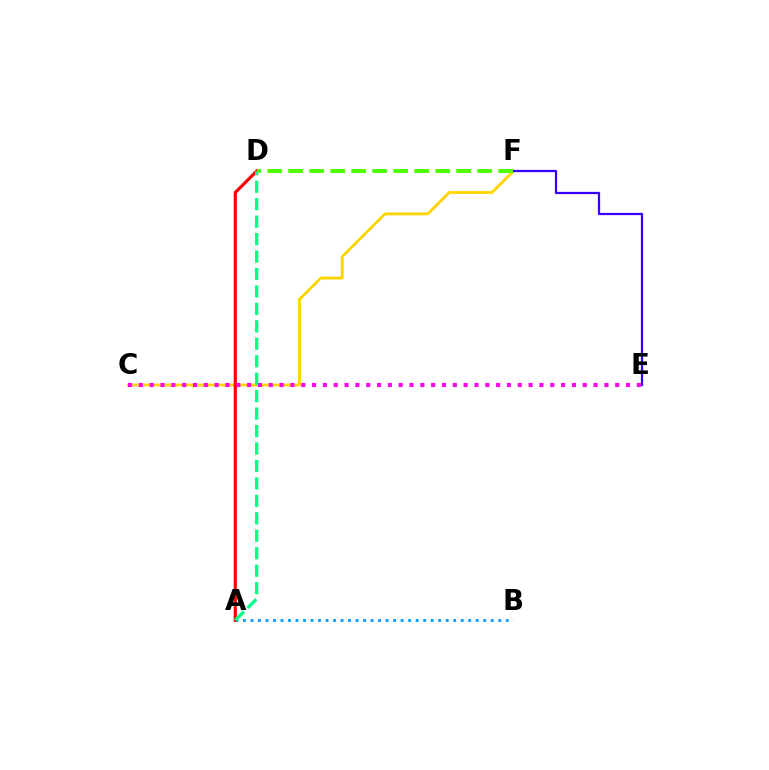{('C', 'F'): [{'color': '#ffd500', 'line_style': 'solid', 'thickness': 2.05}], ('A', 'B'): [{'color': '#009eff', 'line_style': 'dotted', 'thickness': 2.04}], ('A', 'D'): [{'color': '#ff0000', 'line_style': 'solid', 'thickness': 2.27}, {'color': '#00ff86', 'line_style': 'dashed', 'thickness': 2.37}], ('E', 'F'): [{'color': '#3700ff', 'line_style': 'solid', 'thickness': 1.61}], ('D', 'F'): [{'color': '#4fff00', 'line_style': 'dashed', 'thickness': 2.85}], ('C', 'E'): [{'color': '#ff00ed', 'line_style': 'dotted', 'thickness': 2.94}]}